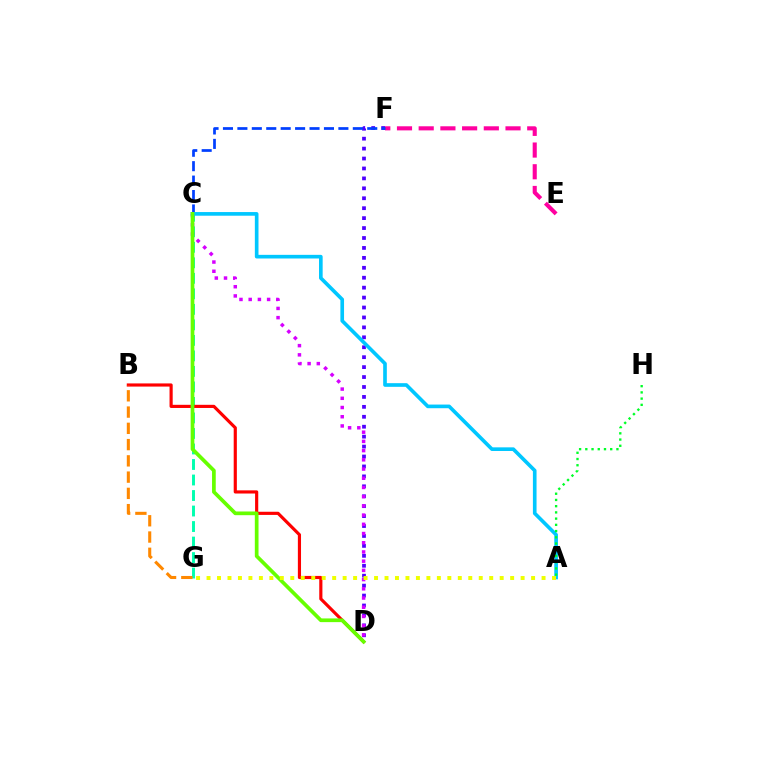{('E', 'F'): [{'color': '#ff00a0', 'line_style': 'dashed', 'thickness': 2.95}], ('D', 'F'): [{'color': '#4f00ff', 'line_style': 'dotted', 'thickness': 2.7}], ('C', 'F'): [{'color': '#003fff', 'line_style': 'dashed', 'thickness': 1.96}], ('C', 'G'): [{'color': '#00ffaf', 'line_style': 'dashed', 'thickness': 2.11}], ('B', 'D'): [{'color': '#ff0000', 'line_style': 'solid', 'thickness': 2.28}], ('B', 'G'): [{'color': '#ff8800', 'line_style': 'dashed', 'thickness': 2.21}], ('C', 'D'): [{'color': '#d600ff', 'line_style': 'dotted', 'thickness': 2.5}, {'color': '#66ff00', 'line_style': 'solid', 'thickness': 2.67}], ('A', 'C'): [{'color': '#00c7ff', 'line_style': 'solid', 'thickness': 2.63}], ('A', 'H'): [{'color': '#00ff27', 'line_style': 'dotted', 'thickness': 1.69}], ('A', 'G'): [{'color': '#eeff00', 'line_style': 'dotted', 'thickness': 2.84}]}